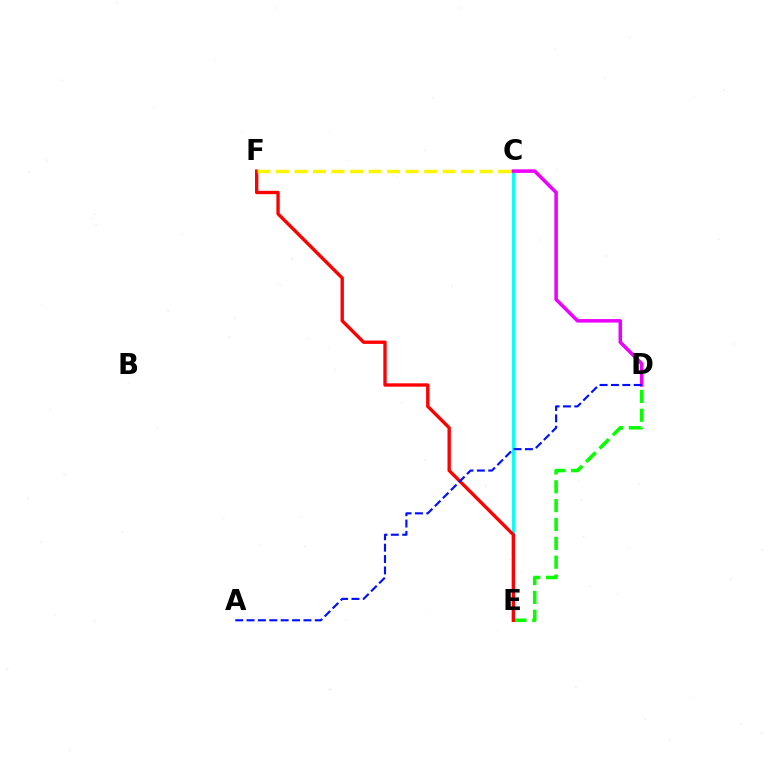{('C', 'E'): [{'color': '#00fff6', 'line_style': 'solid', 'thickness': 2.07}], ('D', 'E'): [{'color': '#08ff00', 'line_style': 'dashed', 'thickness': 2.56}], ('C', 'D'): [{'color': '#ee00ff', 'line_style': 'solid', 'thickness': 2.54}], ('E', 'F'): [{'color': '#ff0000', 'line_style': 'solid', 'thickness': 2.41}], ('C', 'F'): [{'color': '#fcf500', 'line_style': 'dashed', 'thickness': 2.52}], ('A', 'D'): [{'color': '#0010ff', 'line_style': 'dashed', 'thickness': 1.55}]}